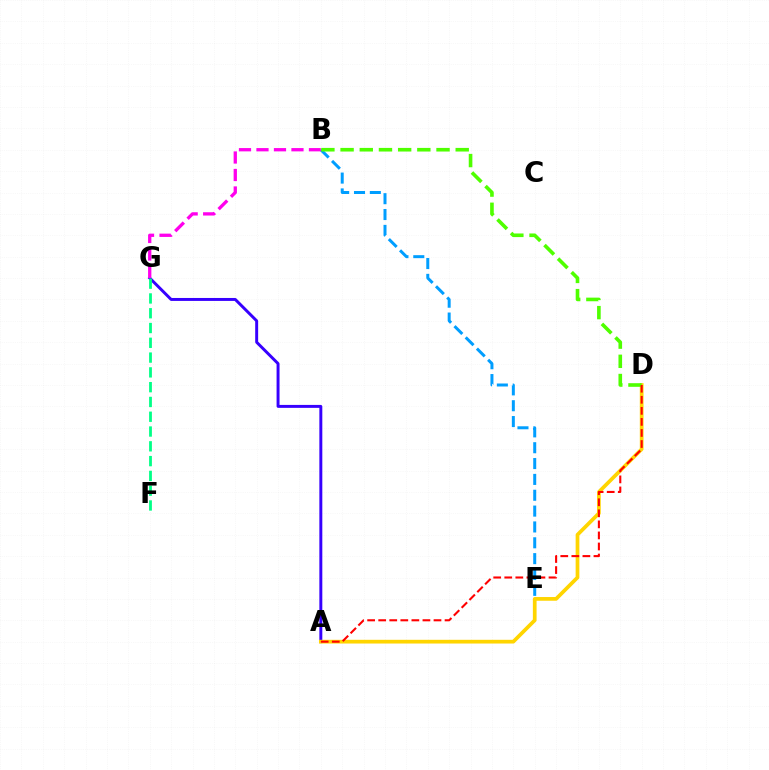{('B', 'E'): [{'color': '#009eff', 'line_style': 'dashed', 'thickness': 2.15}], ('A', 'G'): [{'color': '#3700ff', 'line_style': 'solid', 'thickness': 2.13}], ('A', 'D'): [{'color': '#ffd500', 'line_style': 'solid', 'thickness': 2.68}, {'color': '#ff0000', 'line_style': 'dashed', 'thickness': 1.5}], ('B', 'D'): [{'color': '#4fff00', 'line_style': 'dashed', 'thickness': 2.61}], ('F', 'G'): [{'color': '#00ff86', 'line_style': 'dashed', 'thickness': 2.01}], ('B', 'G'): [{'color': '#ff00ed', 'line_style': 'dashed', 'thickness': 2.38}]}